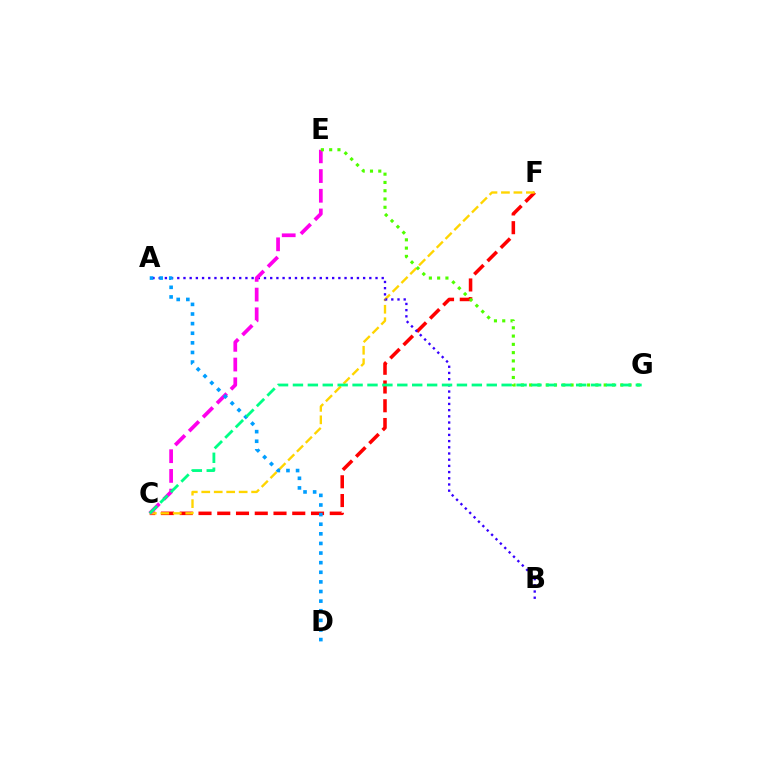{('C', 'F'): [{'color': '#ff0000', 'line_style': 'dashed', 'thickness': 2.55}, {'color': '#ffd500', 'line_style': 'dashed', 'thickness': 1.69}], ('A', 'B'): [{'color': '#3700ff', 'line_style': 'dotted', 'thickness': 1.68}], ('C', 'E'): [{'color': '#ff00ed', 'line_style': 'dashed', 'thickness': 2.68}], ('A', 'D'): [{'color': '#009eff', 'line_style': 'dotted', 'thickness': 2.61}], ('E', 'G'): [{'color': '#4fff00', 'line_style': 'dotted', 'thickness': 2.25}], ('C', 'G'): [{'color': '#00ff86', 'line_style': 'dashed', 'thickness': 2.03}]}